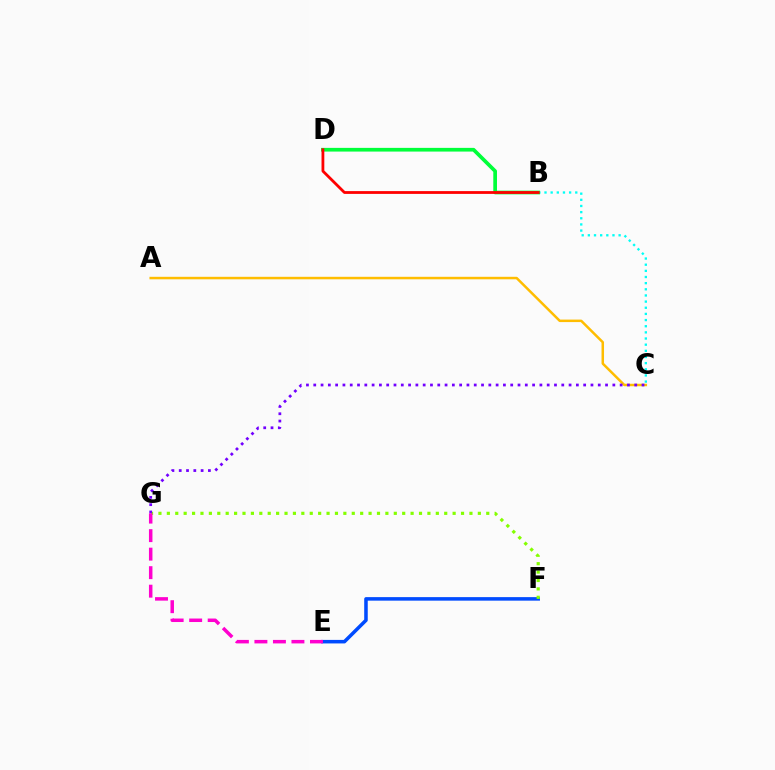{('B', 'C'): [{'color': '#00fff6', 'line_style': 'dotted', 'thickness': 1.67}], ('B', 'D'): [{'color': '#00ff39', 'line_style': 'solid', 'thickness': 2.66}, {'color': '#ff0000', 'line_style': 'solid', 'thickness': 2.01}], ('E', 'F'): [{'color': '#004bff', 'line_style': 'solid', 'thickness': 2.54}], ('F', 'G'): [{'color': '#84ff00', 'line_style': 'dotted', 'thickness': 2.28}], ('A', 'C'): [{'color': '#ffbd00', 'line_style': 'solid', 'thickness': 1.8}], ('C', 'G'): [{'color': '#7200ff', 'line_style': 'dotted', 'thickness': 1.98}], ('E', 'G'): [{'color': '#ff00cf', 'line_style': 'dashed', 'thickness': 2.52}]}